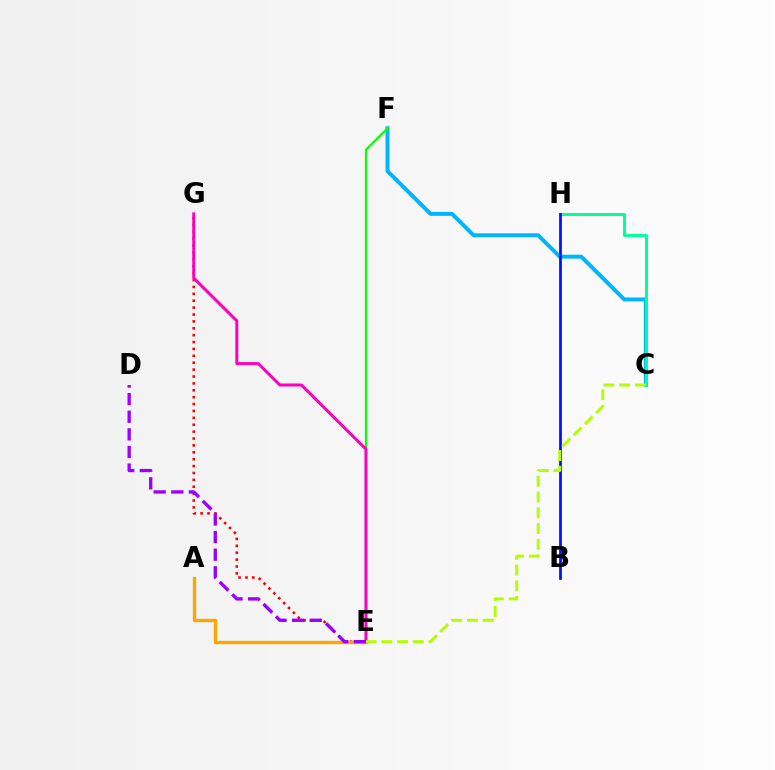{('C', 'F'): [{'color': '#00b5ff', 'line_style': 'solid', 'thickness': 2.84}], ('C', 'H'): [{'color': '#00ff9d', 'line_style': 'solid', 'thickness': 2.13}], ('E', 'G'): [{'color': '#ff0000', 'line_style': 'dotted', 'thickness': 1.87}, {'color': '#ff00bd', 'line_style': 'solid', 'thickness': 2.15}], ('B', 'H'): [{'color': '#0010ff', 'line_style': 'solid', 'thickness': 1.96}], ('E', 'F'): [{'color': '#08ff00', 'line_style': 'solid', 'thickness': 1.56}], ('A', 'E'): [{'color': '#ffa500', 'line_style': 'solid', 'thickness': 2.4}], ('C', 'E'): [{'color': '#b3ff00', 'line_style': 'dashed', 'thickness': 2.14}], ('D', 'E'): [{'color': '#9b00ff', 'line_style': 'dashed', 'thickness': 2.39}]}